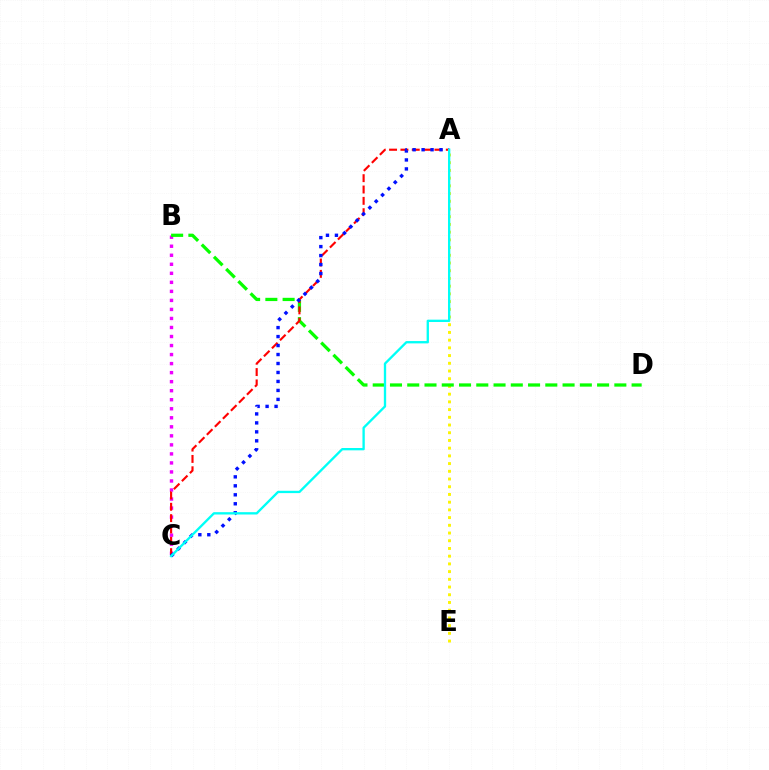{('A', 'E'): [{'color': '#fcf500', 'line_style': 'dotted', 'thickness': 2.1}], ('B', 'C'): [{'color': '#ee00ff', 'line_style': 'dotted', 'thickness': 2.45}], ('B', 'D'): [{'color': '#08ff00', 'line_style': 'dashed', 'thickness': 2.34}], ('A', 'C'): [{'color': '#ff0000', 'line_style': 'dashed', 'thickness': 1.54}, {'color': '#0010ff', 'line_style': 'dotted', 'thickness': 2.44}, {'color': '#00fff6', 'line_style': 'solid', 'thickness': 1.68}]}